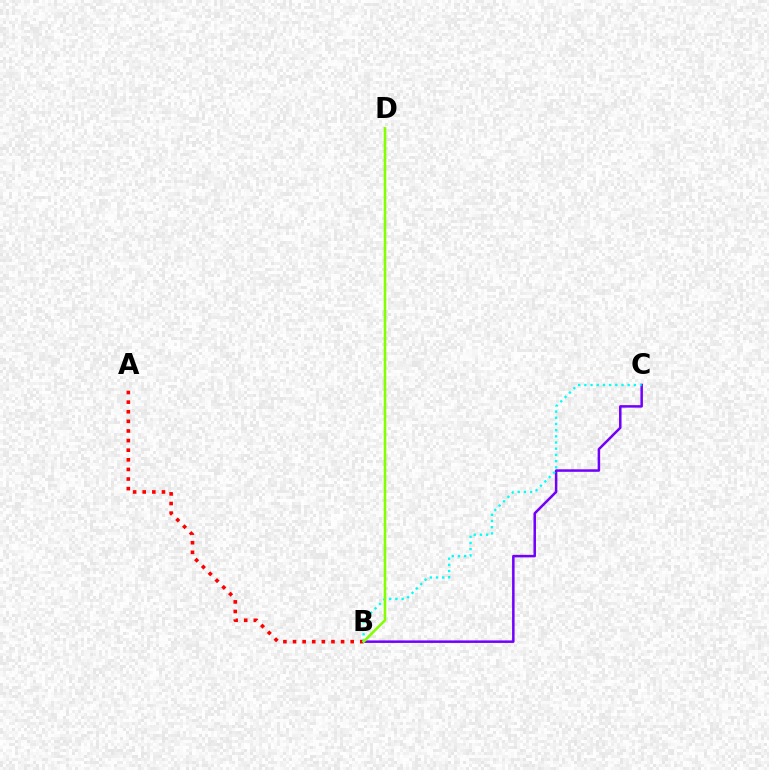{('A', 'B'): [{'color': '#ff0000', 'line_style': 'dotted', 'thickness': 2.61}], ('B', 'C'): [{'color': '#7200ff', 'line_style': 'solid', 'thickness': 1.81}, {'color': '#00fff6', 'line_style': 'dotted', 'thickness': 1.68}], ('B', 'D'): [{'color': '#84ff00', 'line_style': 'solid', 'thickness': 1.84}]}